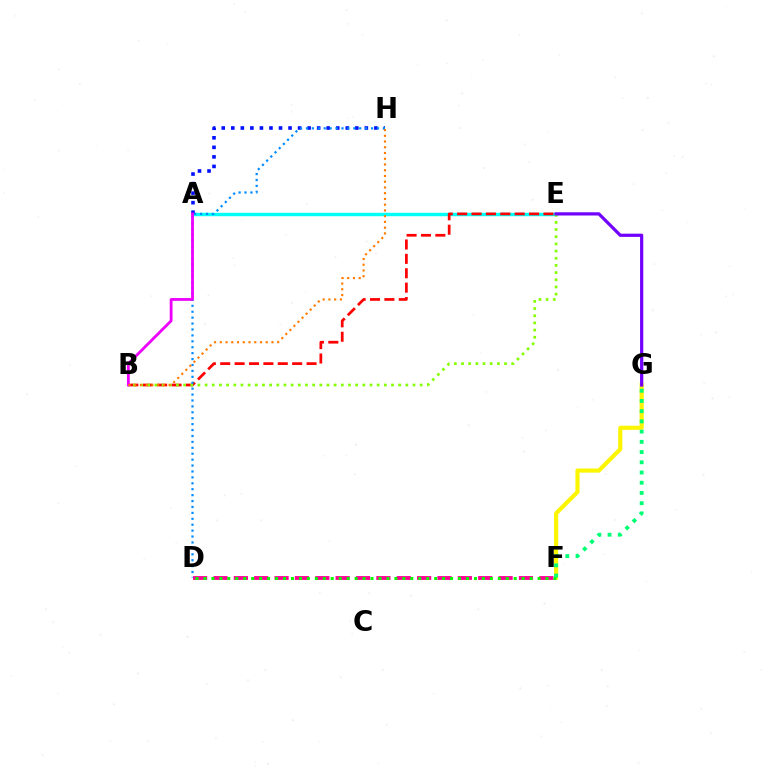{('A', 'E'): [{'color': '#00fff6', 'line_style': 'solid', 'thickness': 2.46}], ('B', 'E'): [{'color': '#ff0000', 'line_style': 'dashed', 'thickness': 1.95}, {'color': '#84ff00', 'line_style': 'dotted', 'thickness': 1.95}], ('A', 'H'): [{'color': '#0010ff', 'line_style': 'dotted', 'thickness': 2.59}], ('F', 'G'): [{'color': '#fcf500', 'line_style': 'solid', 'thickness': 2.99}, {'color': '#00ff74', 'line_style': 'dotted', 'thickness': 2.78}], ('D', 'F'): [{'color': '#ff0094', 'line_style': 'dashed', 'thickness': 2.77}, {'color': '#08ff00', 'line_style': 'dotted', 'thickness': 2.16}], ('D', 'H'): [{'color': '#008cff', 'line_style': 'dotted', 'thickness': 1.61}], ('A', 'B'): [{'color': '#ee00ff', 'line_style': 'solid', 'thickness': 2.02}], ('B', 'H'): [{'color': '#ff7c00', 'line_style': 'dotted', 'thickness': 1.56}], ('E', 'G'): [{'color': '#7200ff', 'line_style': 'solid', 'thickness': 2.32}]}